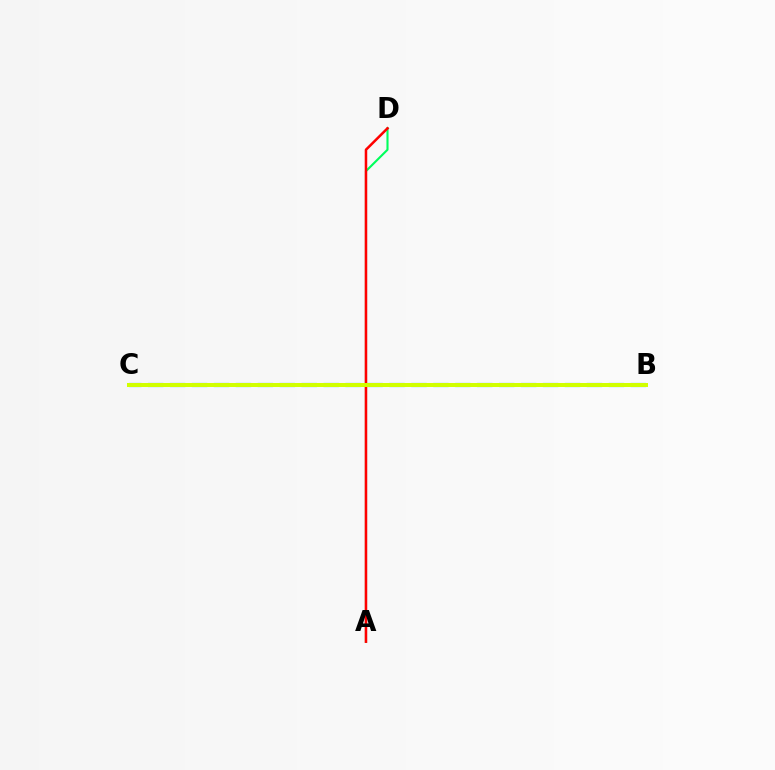{('B', 'C'): [{'color': '#0074ff', 'line_style': 'dashed', 'thickness': 2.98}, {'color': '#b900ff', 'line_style': 'solid', 'thickness': 1.82}, {'color': '#d1ff00', 'line_style': 'solid', 'thickness': 2.89}], ('A', 'D'): [{'color': '#00ff5c', 'line_style': 'solid', 'thickness': 1.52}, {'color': '#ff0000', 'line_style': 'solid', 'thickness': 1.82}]}